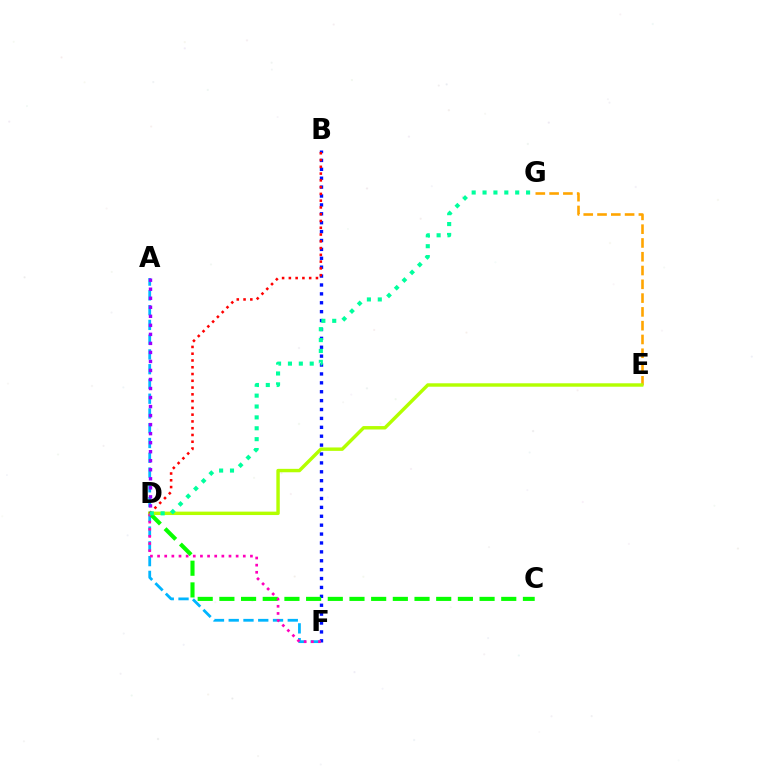{('B', 'F'): [{'color': '#0010ff', 'line_style': 'dotted', 'thickness': 2.42}], ('A', 'F'): [{'color': '#00b5ff', 'line_style': 'dashed', 'thickness': 2.01}], ('E', 'G'): [{'color': '#ffa500', 'line_style': 'dashed', 'thickness': 1.87}], ('C', 'D'): [{'color': '#08ff00', 'line_style': 'dashed', 'thickness': 2.95}], ('D', 'E'): [{'color': '#b3ff00', 'line_style': 'solid', 'thickness': 2.46}], ('D', 'F'): [{'color': '#ff00bd', 'line_style': 'dotted', 'thickness': 1.94}], ('B', 'D'): [{'color': '#ff0000', 'line_style': 'dotted', 'thickness': 1.84}], ('A', 'D'): [{'color': '#9b00ff', 'line_style': 'dotted', 'thickness': 2.45}], ('D', 'G'): [{'color': '#00ff9d', 'line_style': 'dotted', 'thickness': 2.96}]}